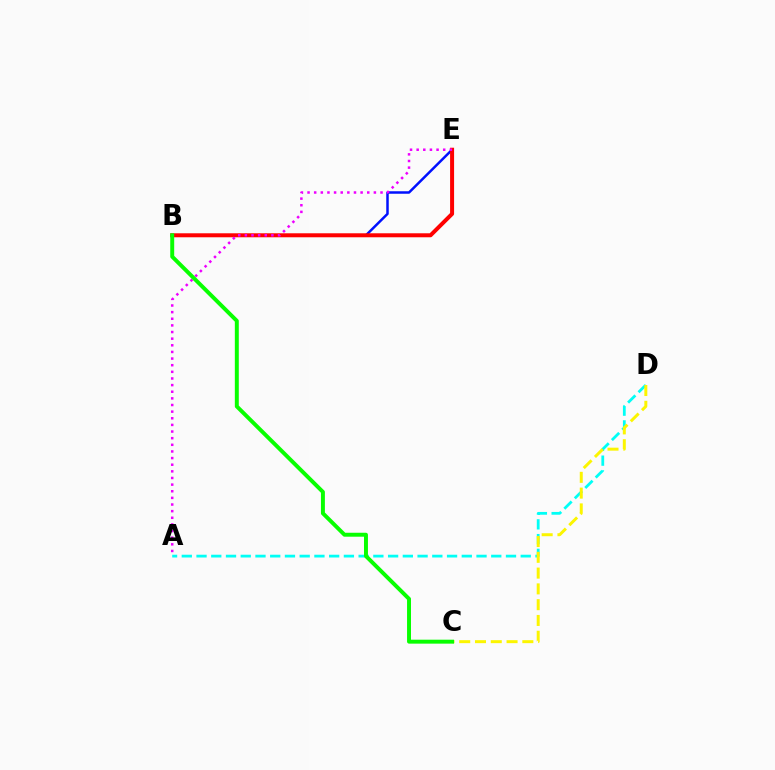{('A', 'D'): [{'color': '#00fff6', 'line_style': 'dashed', 'thickness': 2.0}], ('B', 'E'): [{'color': '#0010ff', 'line_style': 'solid', 'thickness': 1.79}, {'color': '#ff0000', 'line_style': 'solid', 'thickness': 2.88}], ('C', 'D'): [{'color': '#fcf500', 'line_style': 'dashed', 'thickness': 2.14}], ('A', 'E'): [{'color': '#ee00ff', 'line_style': 'dotted', 'thickness': 1.8}], ('B', 'C'): [{'color': '#08ff00', 'line_style': 'solid', 'thickness': 2.84}]}